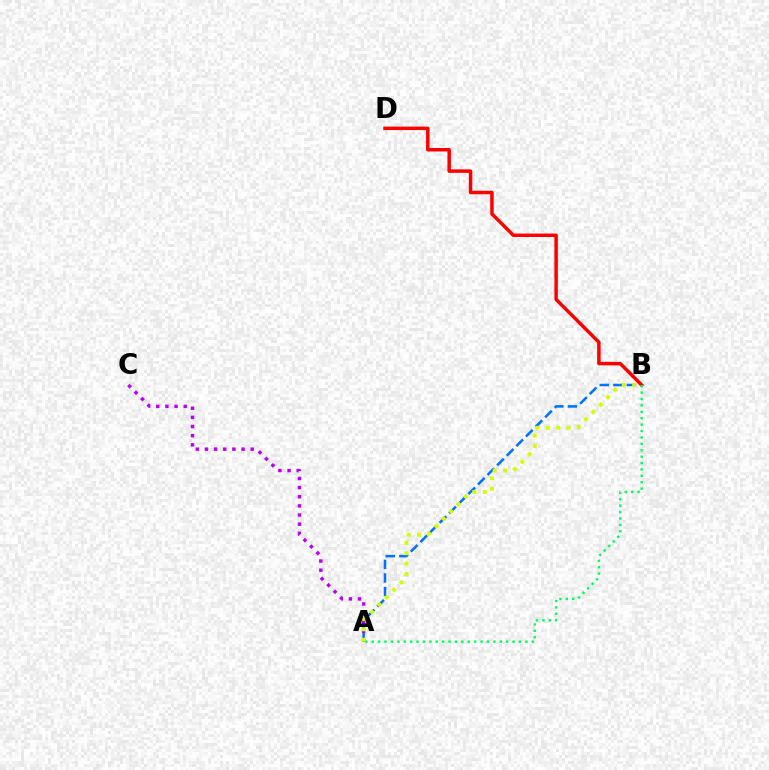{('A', 'B'): [{'color': '#0074ff', 'line_style': 'dashed', 'thickness': 1.84}, {'color': '#00ff5c', 'line_style': 'dotted', 'thickness': 1.74}, {'color': '#d1ff00', 'line_style': 'dotted', 'thickness': 2.83}], ('B', 'D'): [{'color': '#ff0000', 'line_style': 'solid', 'thickness': 2.5}], ('A', 'C'): [{'color': '#b900ff', 'line_style': 'dotted', 'thickness': 2.48}]}